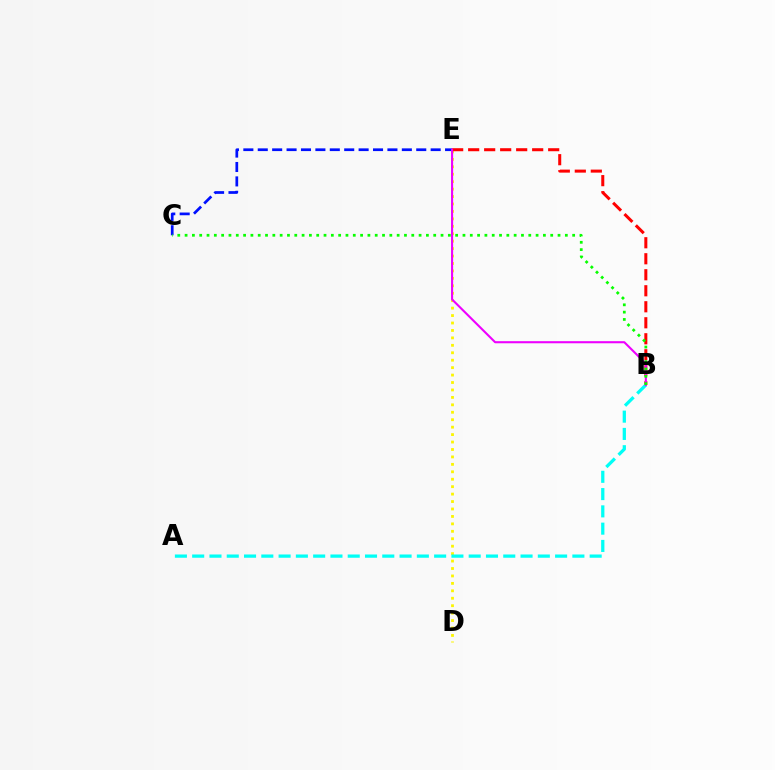{('C', 'E'): [{'color': '#0010ff', 'line_style': 'dashed', 'thickness': 1.96}], ('D', 'E'): [{'color': '#fcf500', 'line_style': 'dotted', 'thickness': 2.02}], ('B', 'E'): [{'color': '#ff0000', 'line_style': 'dashed', 'thickness': 2.17}, {'color': '#ee00ff', 'line_style': 'solid', 'thickness': 1.51}], ('A', 'B'): [{'color': '#00fff6', 'line_style': 'dashed', 'thickness': 2.35}], ('B', 'C'): [{'color': '#08ff00', 'line_style': 'dotted', 'thickness': 1.99}]}